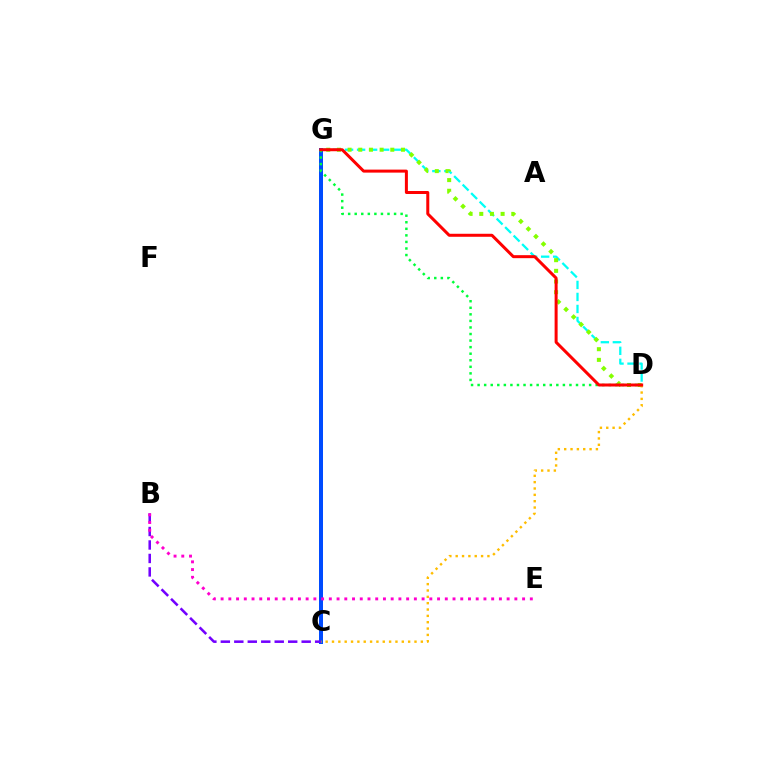{('D', 'G'): [{'color': '#00fff6', 'line_style': 'dashed', 'thickness': 1.63}, {'color': '#84ff00', 'line_style': 'dotted', 'thickness': 2.9}, {'color': '#00ff39', 'line_style': 'dotted', 'thickness': 1.78}, {'color': '#ff0000', 'line_style': 'solid', 'thickness': 2.16}], ('C', 'G'): [{'color': '#004bff', 'line_style': 'solid', 'thickness': 2.87}], ('C', 'D'): [{'color': '#ffbd00', 'line_style': 'dotted', 'thickness': 1.72}], ('B', 'C'): [{'color': '#7200ff', 'line_style': 'dashed', 'thickness': 1.83}], ('B', 'E'): [{'color': '#ff00cf', 'line_style': 'dotted', 'thickness': 2.1}]}